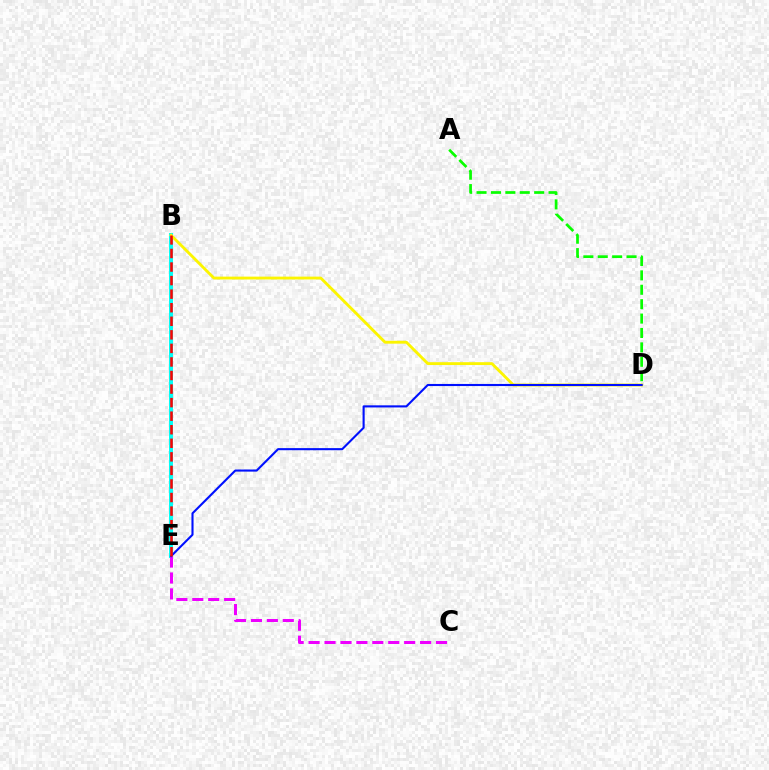{('B', 'E'): [{'color': '#00fff6', 'line_style': 'solid', 'thickness': 2.85}, {'color': '#ff0000', 'line_style': 'dashed', 'thickness': 1.84}], ('A', 'D'): [{'color': '#08ff00', 'line_style': 'dashed', 'thickness': 1.96}], ('B', 'D'): [{'color': '#fcf500', 'line_style': 'solid', 'thickness': 2.06}], ('C', 'E'): [{'color': '#ee00ff', 'line_style': 'dashed', 'thickness': 2.16}], ('D', 'E'): [{'color': '#0010ff', 'line_style': 'solid', 'thickness': 1.51}]}